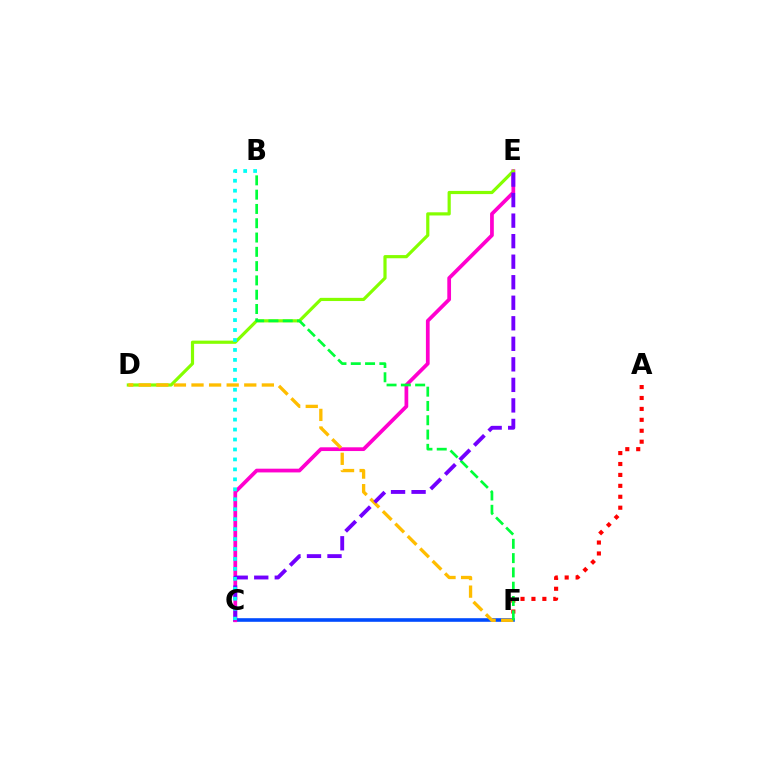{('A', 'F'): [{'color': '#ff0000', 'line_style': 'dotted', 'thickness': 2.97}], ('C', 'F'): [{'color': '#004bff', 'line_style': 'solid', 'thickness': 2.59}], ('C', 'E'): [{'color': '#ff00cf', 'line_style': 'solid', 'thickness': 2.69}, {'color': '#7200ff', 'line_style': 'dashed', 'thickness': 2.79}], ('D', 'E'): [{'color': '#84ff00', 'line_style': 'solid', 'thickness': 2.29}], ('D', 'F'): [{'color': '#ffbd00', 'line_style': 'dashed', 'thickness': 2.39}], ('B', 'F'): [{'color': '#00ff39', 'line_style': 'dashed', 'thickness': 1.94}], ('B', 'C'): [{'color': '#00fff6', 'line_style': 'dotted', 'thickness': 2.7}]}